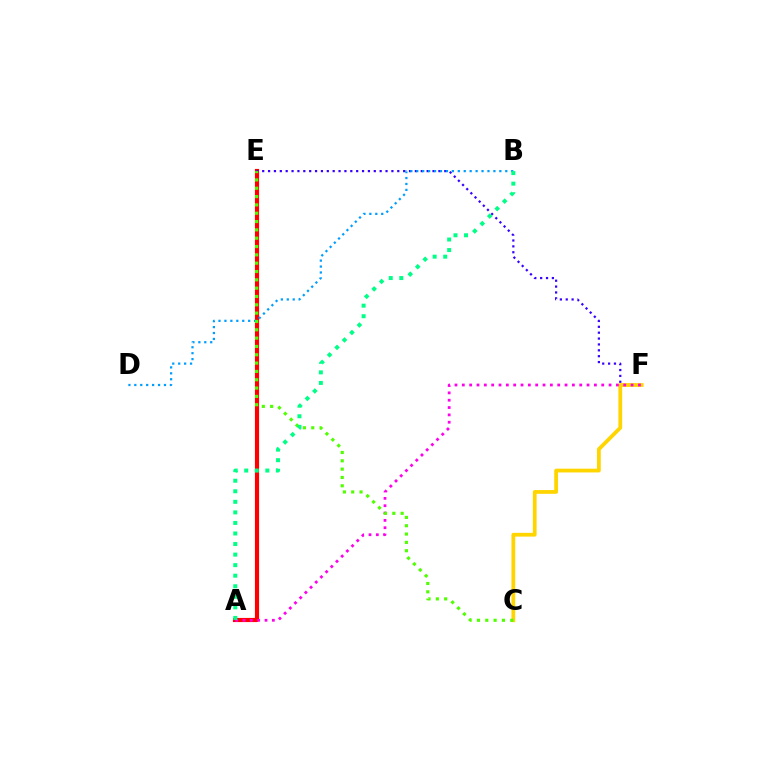{('A', 'E'): [{'color': '#ff0000', 'line_style': 'solid', 'thickness': 2.98}], ('E', 'F'): [{'color': '#3700ff', 'line_style': 'dotted', 'thickness': 1.6}], ('C', 'F'): [{'color': '#ffd500', 'line_style': 'solid', 'thickness': 2.71}], ('B', 'D'): [{'color': '#009eff', 'line_style': 'dotted', 'thickness': 1.61}], ('A', 'F'): [{'color': '#ff00ed', 'line_style': 'dotted', 'thickness': 1.99}], ('C', 'E'): [{'color': '#4fff00', 'line_style': 'dotted', 'thickness': 2.26}], ('A', 'B'): [{'color': '#00ff86', 'line_style': 'dotted', 'thickness': 2.87}]}